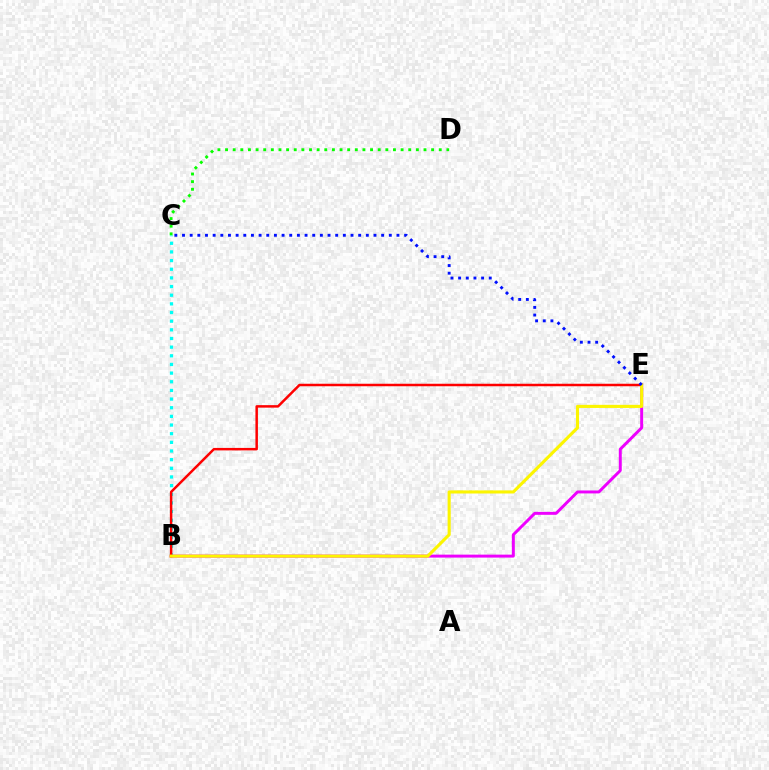{('B', 'C'): [{'color': '#00fff6', 'line_style': 'dotted', 'thickness': 2.35}], ('B', 'E'): [{'color': '#ee00ff', 'line_style': 'solid', 'thickness': 2.13}, {'color': '#ff0000', 'line_style': 'solid', 'thickness': 1.79}, {'color': '#fcf500', 'line_style': 'solid', 'thickness': 2.24}], ('C', 'D'): [{'color': '#08ff00', 'line_style': 'dotted', 'thickness': 2.07}], ('C', 'E'): [{'color': '#0010ff', 'line_style': 'dotted', 'thickness': 2.08}]}